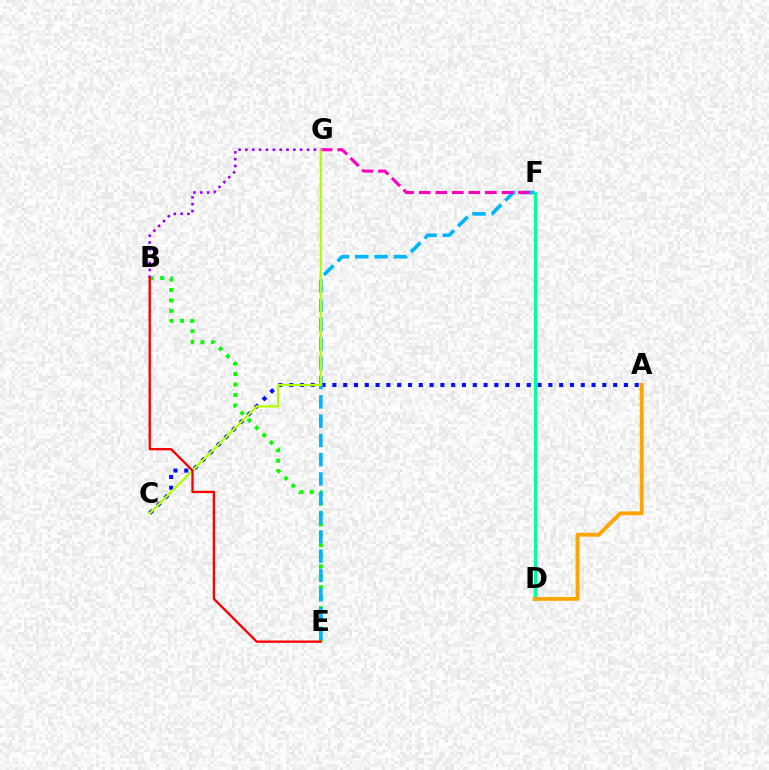{('A', 'C'): [{'color': '#0010ff', 'line_style': 'dotted', 'thickness': 2.93}], ('B', 'E'): [{'color': '#08ff00', 'line_style': 'dotted', 'thickness': 2.84}, {'color': '#ff0000', 'line_style': 'solid', 'thickness': 1.68}], ('E', 'F'): [{'color': '#00b5ff', 'line_style': 'dashed', 'thickness': 2.62}], ('F', 'G'): [{'color': '#ff00bd', 'line_style': 'dashed', 'thickness': 2.25}], ('C', 'G'): [{'color': '#b3ff00', 'line_style': 'solid', 'thickness': 1.66}], ('D', 'F'): [{'color': '#00ff9d', 'line_style': 'solid', 'thickness': 2.24}], ('B', 'G'): [{'color': '#9b00ff', 'line_style': 'dotted', 'thickness': 1.86}], ('A', 'D'): [{'color': '#ffa500', 'line_style': 'solid', 'thickness': 2.79}]}